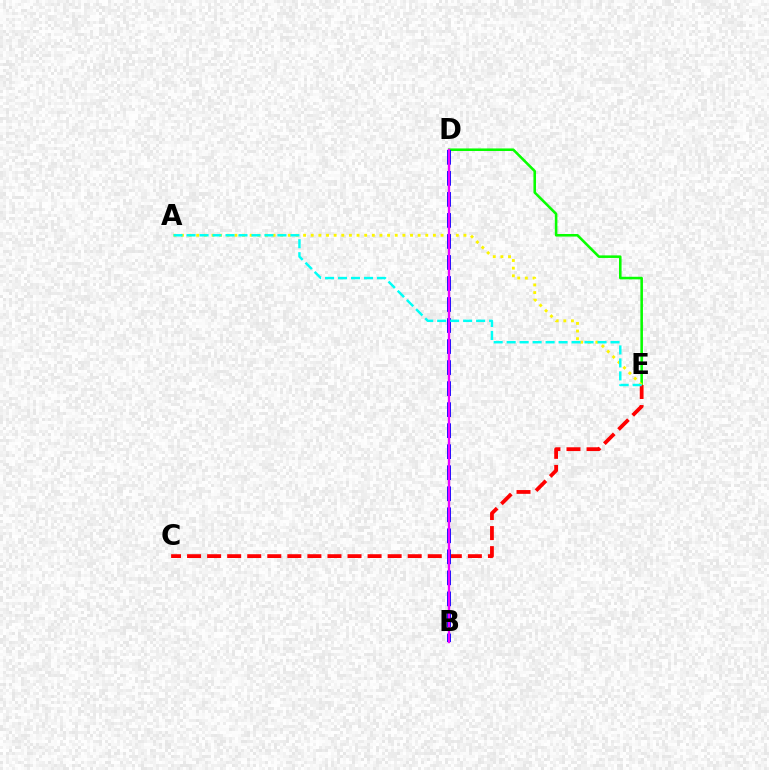{('D', 'E'): [{'color': '#08ff00', 'line_style': 'solid', 'thickness': 1.85}], ('C', 'E'): [{'color': '#ff0000', 'line_style': 'dashed', 'thickness': 2.72}], ('A', 'E'): [{'color': '#fcf500', 'line_style': 'dotted', 'thickness': 2.07}, {'color': '#00fff6', 'line_style': 'dashed', 'thickness': 1.76}], ('B', 'D'): [{'color': '#0010ff', 'line_style': 'dashed', 'thickness': 2.86}, {'color': '#ee00ff', 'line_style': 'solid', 'thickness': 1.7}]}